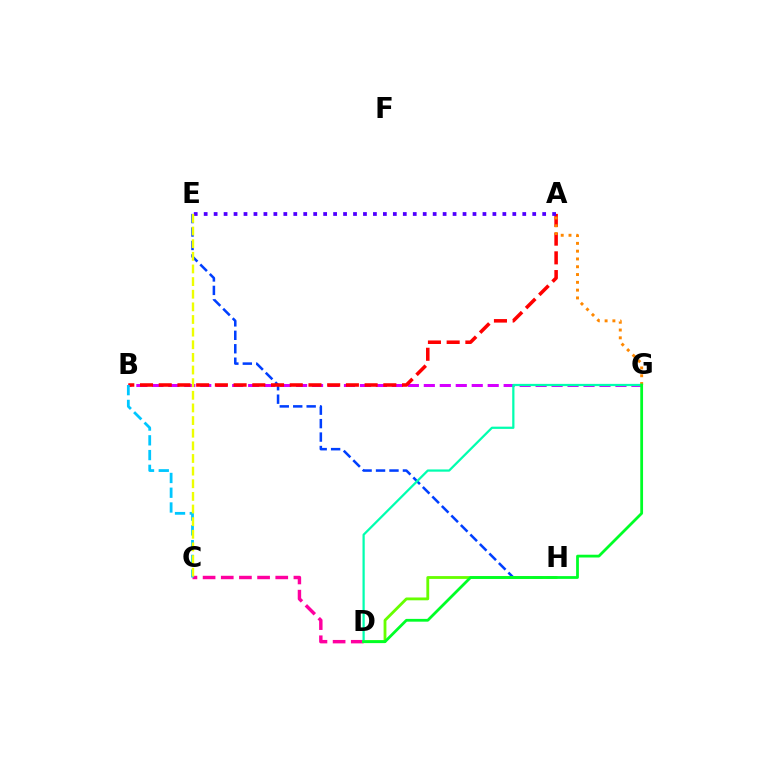{('B', 'G'): [{'color': '#d600ff', 'line_style': 'dashed', 'thickness': 2.17}], ('C', 'D'): [{'color': '#ff00a0', 'line_style': 'dashed', 'thickness': 2.47}], ('E', 'H'): [{'color': '#003fff', 'line_style': 'dashed', 'thickness': 1.83}], ('A', 'B'): [{'color': '#ff0000', 'line_style': 'dashed', 'thickness': 2.54}], ('A', 'E'): [{'color': '#4f00ff', 'line_style': 'dotted', 'thickness': 2.7}], ('D', 'H'): [{'color': '#66ff00', 'line_style': 'solid', 'thickness': 2.03}], ('B', 'C'): [{'color': '#00c7ff', 'line_style': 'dashed', 'thickness': 2.0}], ('A', 'G'): [{'color': '#ff8800', 'line_style': 'dotted', 'thickness': 2.12}], ('C', 'E'): [{'color': '#eeff00', 'line_style': 'dashed', 'thickness': 1.72}], ('D', 'G'): [{'color': '#00ffaf', 'line_style': 'solid', 'thickness': 1.61}, {'color': '#00ff27', 'line_style': 'solid', 'thickness': 2.0}]}